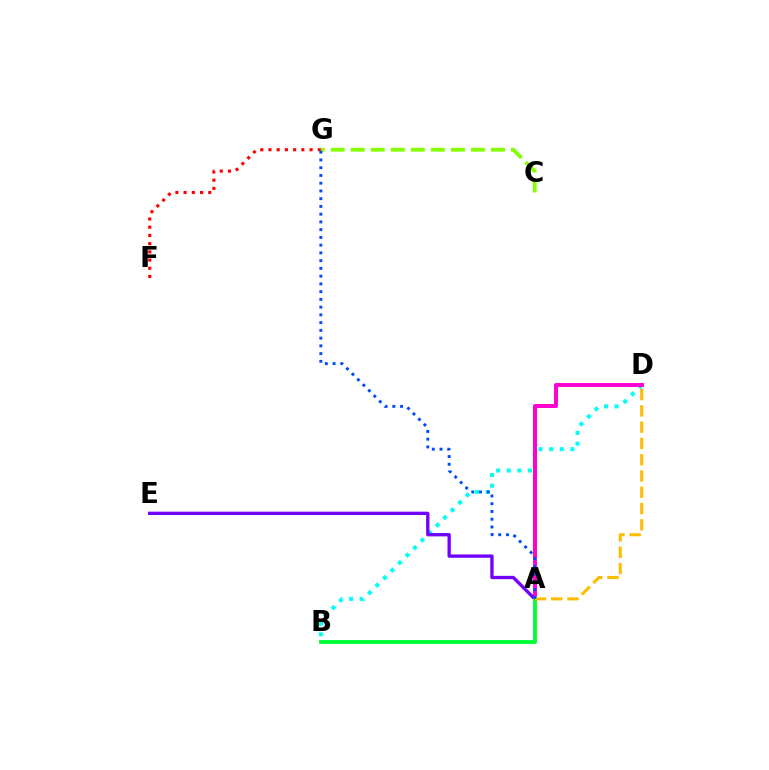{('C', 'G'): [{'color': '#84ff00', 'line_style': 'dashed', 'thickness': 2.72}], ('B', 'D'): [{'color': '#00fff6', 'line_style': 'dotted', 'thickness': 2.89}], ('F', 'G'): [{'color': '#ff0000', 'line_style': 'dotted', 'thickness': 2.23}], ('A', 'D'): [{'color': '#ff00cf', 'line_style': 'solid', 'thickness': 2.84}, {'color': '#ffbd00', 'line_style': 'dashed', 'thickness': 2.21}], ('A', 'E'): [{'color': '#7200ff', 'line_style': 'solid', 'thickness': 2.39}], ('A', 'B'): [{'color': '#00ff39', 'line_style': 'solid', 'thickness': 2.78}], ('A', 'G'): [{'color': '#004bff', 'line_style': 'dotted', 'thickness': 2.1}]}